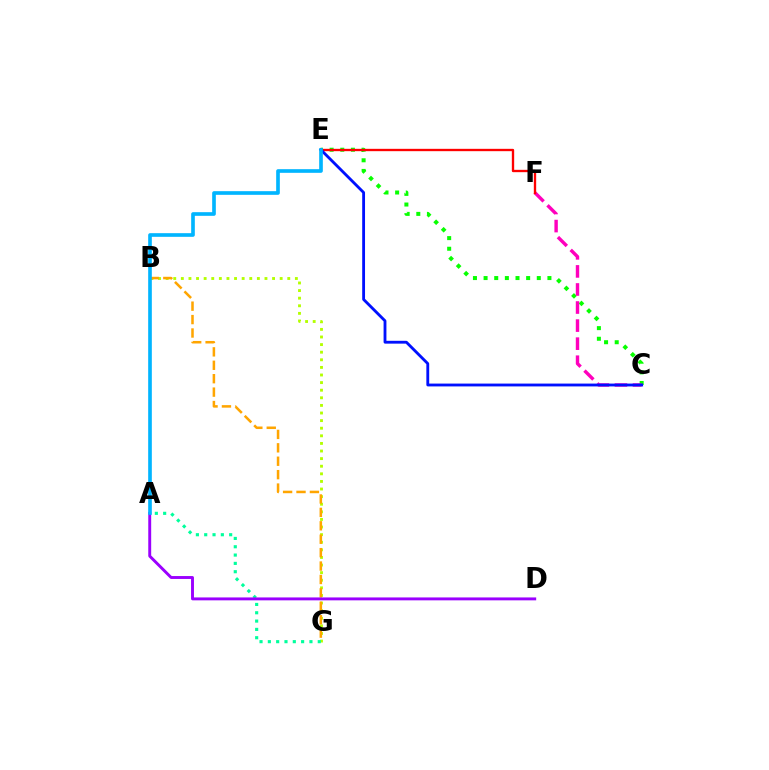{('C', 'E'): [{'color': '#08ff00', 'line_style': 'dotted', 'thickness': 2.89}, {'color': '#0010ff', 'line_style': 'solid', 'thickness': 2.04}], ('C', 'F'): [{'color': '#ff00bd', 'line_style': 'dashed', 'thickness': 2.45}], ('B', 'G'): [{'color': '#b3ff00', 'line_style': 'dotted', 'thickness': 2.07}, {'color': '#ffa500', 'line_style': 'dashed', 'thickness': 1.82}], ('A', 'G'): [{'color': '#00ff9d', 'line_style': 'dotted', 'thickness': 2.26}], ('E', 'F'): [{'color': '#ff0000', 'line_style': 'solid', 'thickness': 1.69}], ('A', 'D'): [{'color': '#9b00ff', 'line_style': 'solid', 'thickness': 2.1}], ('A', 'E'): [{'color': '#00b5ff', 'line_style': 'solid', 'thickness': 2.63}]}